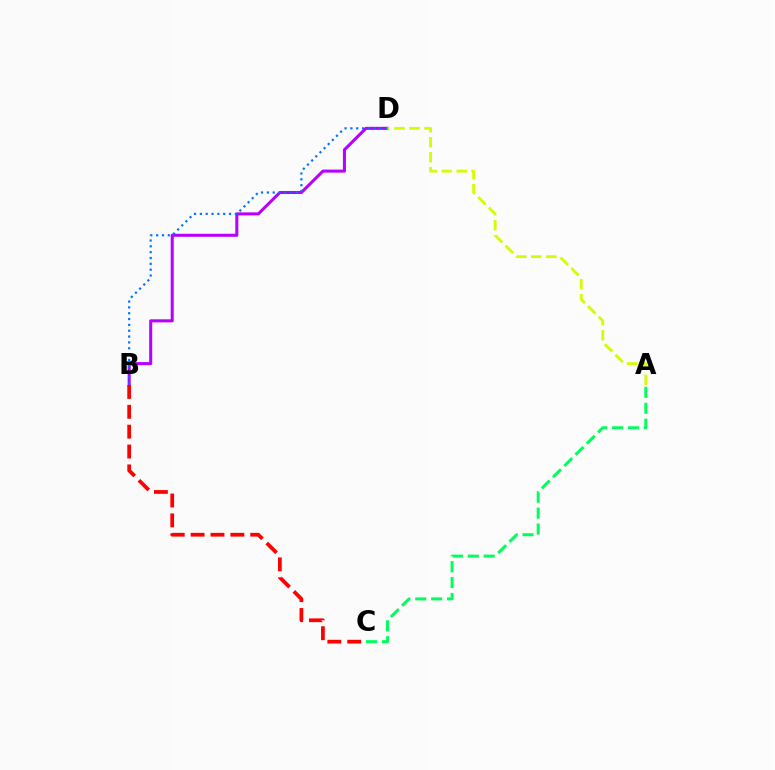{('B', 'D'): [{'color': '#b900ff', 'line_style': 'solid', 'thickness': 2.19}, {'color': '#0074ff', 'line_style': 'dotted', 'thickness': 1.59}], ('A', 'D'): [{'color': '#d1ff00', 'line_style': 'dashed', 'thickness': 2.04}], ('A', 'C'): [{'color': '#00ff5c', 'line_style': 'dashed', 'thickness': 2.16}], ('B', 'C'): [{'color': '#ff0000', 'line_style': 'dashed', 'thickness': 2.7}]}